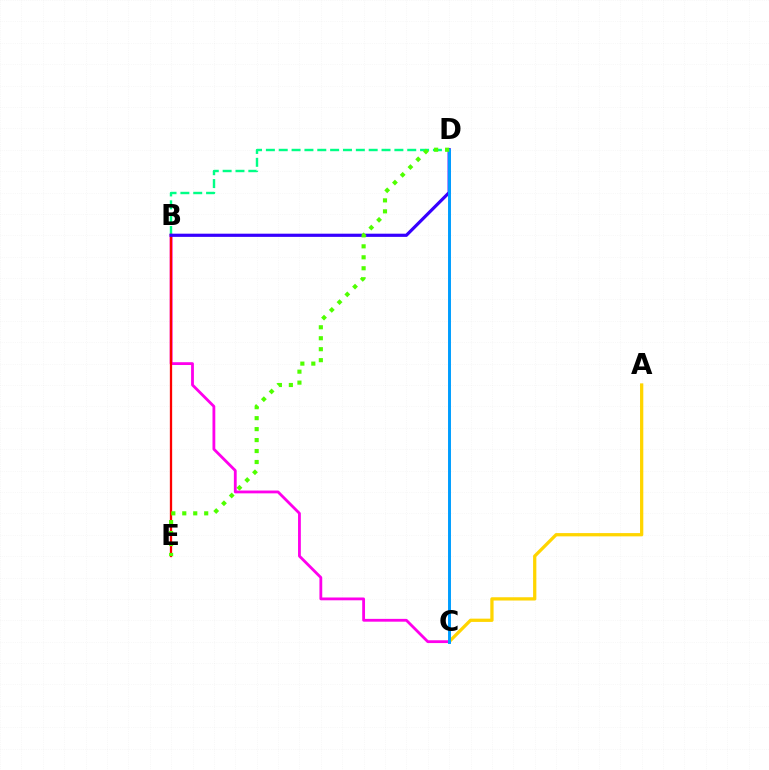{('A', 'C'): [{'color': '#ffd500', 'line_style': 'solid', 'thickness': 2.35}], ('B', 'C'): [{'color': '#ff00ed', 'line_style': 'solid', 'thickness': 2.02}], ('B', 'D'): [{'color': '#00ff86', 'line_style': 'dashed', 'thickness': 1.75}, {'color': '#3700ff', 'line_style': 'solid', 'thickness': 2.29}], ('B', 'E'): [{'color': '#ff0000', 'line_style': 'solid', 'thickness': 1.65}], ('C', 'D'): [{'color': '#009eff', 'line_style': 'solid', 'thickness': 2.12}], ('D', 'E'): [{'color': '#4fff00', 'line_style': 'dotted', 'thickness': 2.98}]}